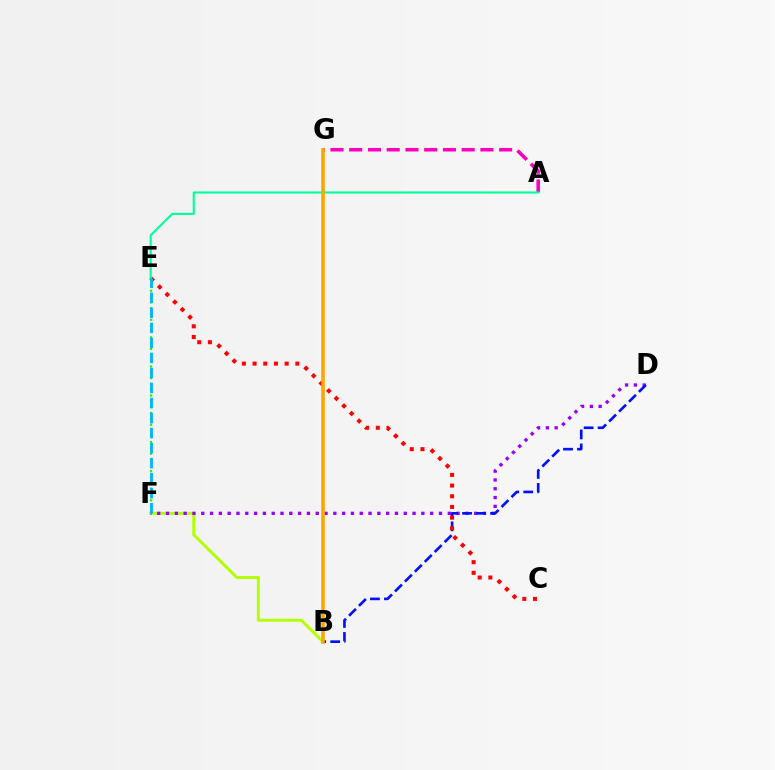{('A', 'G'): [{'color': '#ff00bd', 'line_style': 'dashed', 'thickness': 2.55}], ('B', 'F'): [{'color': '#b3ff00', 'line_style': 'solid', 'thickness': 2.12}], ('D', 'F'): [{'color': '#9b00ff', 'line_style': 'dotted', 'thickness': 2.39}], ('B', 'D'): [{'color': '#0010ff', 'line_style': 'dashed', 'thickness': 1.9}], ('C', 'E'): [{'color': '#ff0000', 'line_style': 'dotted', 'thickness': 2.91}], ('A', 'E'): [{'color': '#00ff9d', 'line_style': 'solid', 'thickness': 1.53}], ('E', 'F'): [{'color': '#08ff00', 'line_style': 'dotted', 'thickness': 1.58}, {'color': '#00b5ff', 'line_style': 'dashed', 'thickness': 2.04}], ('B', 'G'): [{'color': '#ffa500', 'line_style': 'solid', 'thickness': 2.57}]}